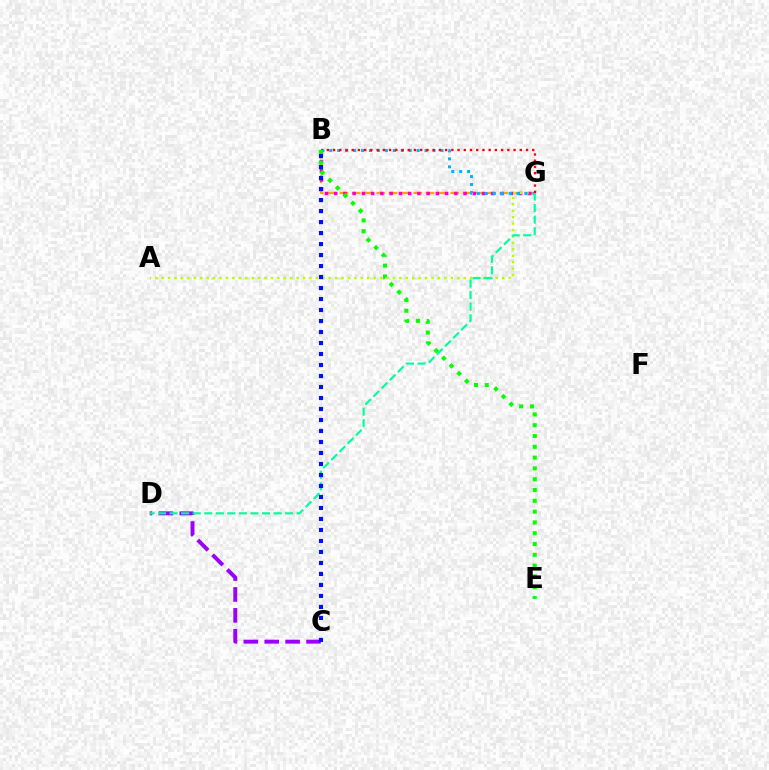{('C', 'D'): [{'color': '#9b00ff', 'line_style': 'dashed', 'thickness': 2.84}], ('B', 'G'): [{'color': '#ffa500', 'line_style': 'dashed', 'thickness': 1.67}, {'color': '#ff00bd', 'line_style': 'dotted', 'thickness': 2.51}, {'color': '#00b5ff', 'line_style': 'dotted', 'thickness': 2.16}, {'color': '#ff0000', 'line_style': 'dotted', 'thickness': 1.69}], ('A', 'G'): [{'color': '#b3ff00', 'line_style': 'dotted', 'thickness': 1.75}], ('D', 'G'): [{'color': '#00ff9d', 'line_style': 'dashed', 'thickness': 1.57}], ('B', 'C'): [{'color': '#0010ff', 'line_style': 'dotted', 'thickness': 2.99}], ('B', 'E'): [{'color': '#08ff00', 'line_style': 'dotted', 'thickness': 2.93}]}